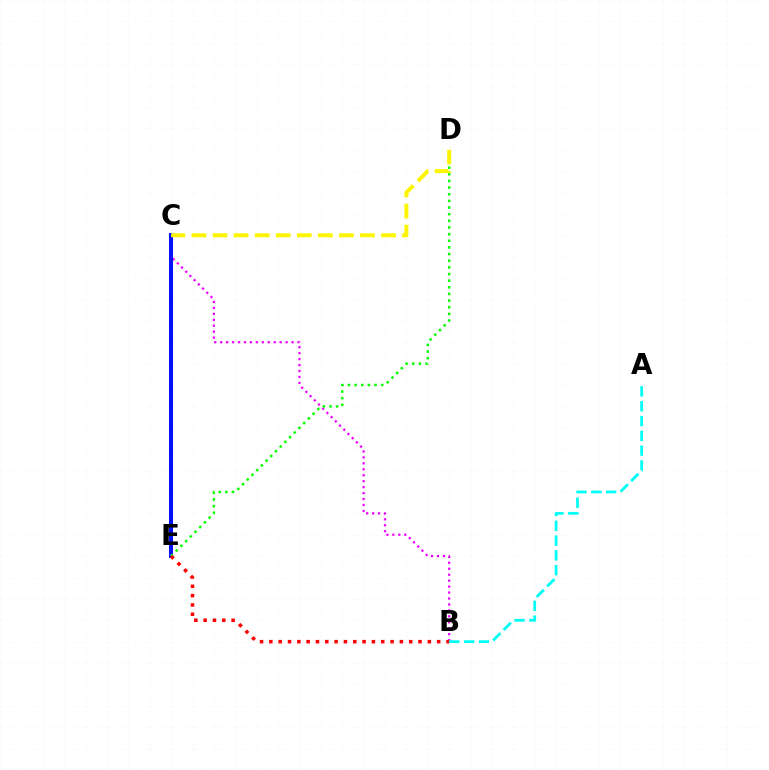{('B', 'C'): [{'color': '#ee00ff', 'line_style': 'dotted', 'thickness': 1.62}], ('C', 'E'): [{'color': '#0010ff', 'line_style': 'solid', 'thickness': 2.87}], ('D', 'E'): [{'color': '#08ff00', 'line_style': 'dotted', 'thickness': 1.81}], ('C', 'D'): [{'color': '#fcf500', 'line_style': 'dashed', 'thickness': 2.86}], ('B', 'E'): [{'color': '#ff0000', 'line_style': 'dotted', 'thickness': 2.53}], ('A', 'B'): [{'color': '#00fff6', 'line_style': 'dashed', 'thickness': 2.01}]}